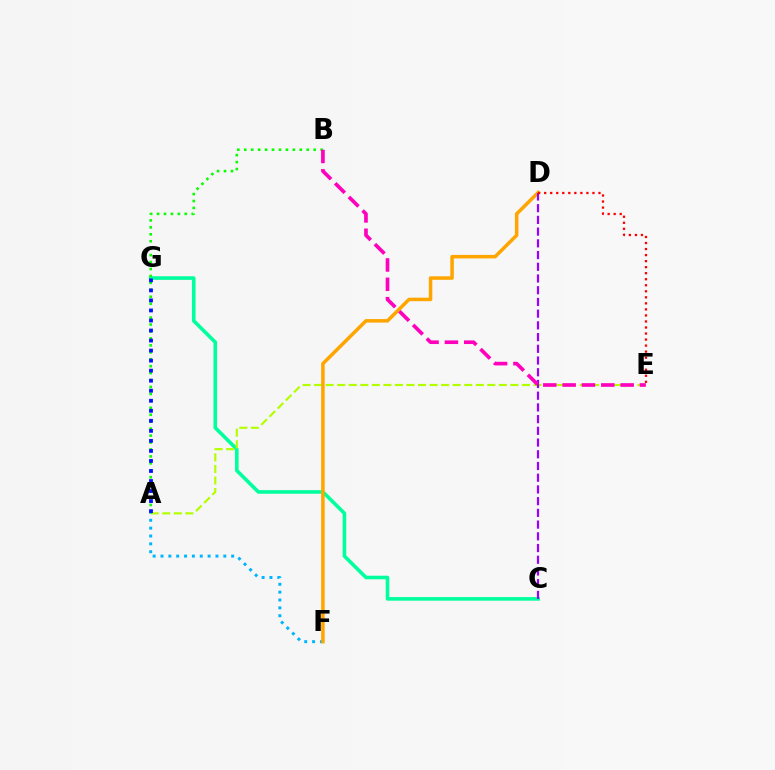{('C', 'G'): [{'color': '#00ff9d', 'line_style': 'solid', 'thickness': 2.6}], ('A', 'E'): [{'color': '#b3ff00', 'line_style': 'dashed', 'thickness': 1.57}], ('A', 'F'): [{'color': '#00b5ff', 'line_style': 'dotted', 'thickness': 2.13}], ('D', 'F'): [{'color': '#ffa500', 'line_style': 'solid', 'thickness': 2.53}], ('A', 'B'): [{'color': '#08ff00', 'line_style': 'dotted', 'thickness': 1.89}], ('C', 'D'): [{'color': '#9b00ff', 'line_style': 'dashed', 'thickness': 1.59}], ('A', 'G'): [{'color': '#0010ff', 'line_style': 'dotted', 'thickness': 2.73}], ('B', 'E'): [{'color': '#ff00bd', 'line_style': 'dashed', 'thickness': 2.63}], ('D', 'E'): [{'color': '#ff0000', 'line_style': 'dotted', 'thickness': 1.64}]}